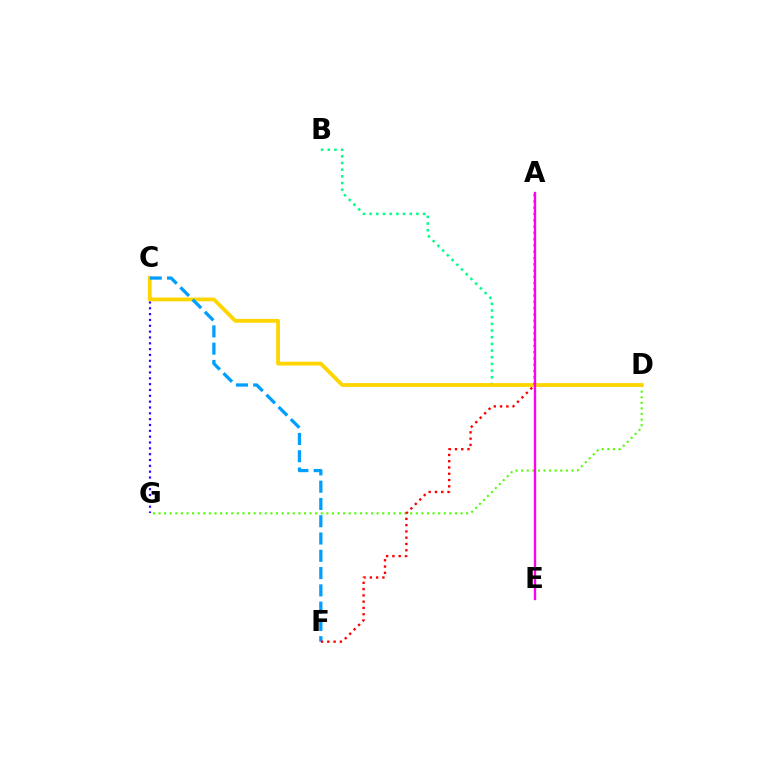{('C', 'G'): [{'color': '#3700ff', 'line_style': 'dotted', 'thickness': 1.59}], ('D', 'G'): [{'color': '#4fff00', 'line_style': 'dotted', 'thickness': 1.52}], ('B', 'D'): [{'color': '#00ff86', 'line_style': 'dotted', 'thickness': 1.81}], ('C', 'D'): [{'color': '#ffd500', 'line_style': 'solid', 'thickness': 2.73}], ('C', 'F'): [{'color': '#009eff', 'line_style': 'dashed', 'thickness': 2.35}], ('A', 'F'): [{'color': '#ff0000', 'line_style': 'dotted', 'thickness': 1.71}], ('A', 'E'): [{'color': '#ff00ed', 'line_style': 'solid', 'thickness': 1.68}]}